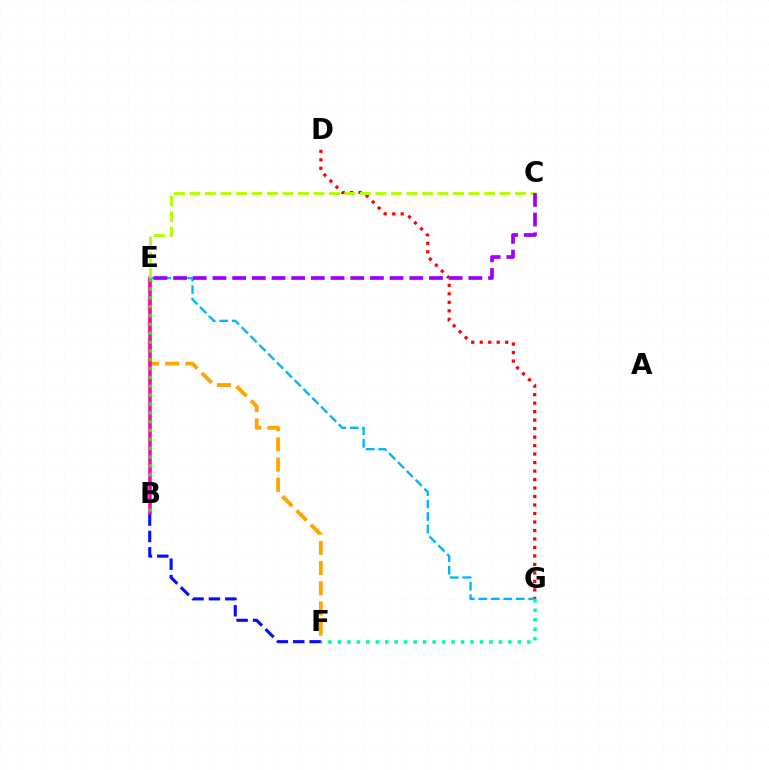{('E', 'F'): [{'color': '#ffa500', 'line_style': 'dashed', 'thickness': 2.74}], ('B', 'E'): [{'color': '#ff00bd', 'line_style': 'solid', 'thickness': 2.56}, {'color': '#08ff00', 'line_style': 'dotted', 'thickness': 2.4}], ('D', 'G'): [{'color': '#ff0000', 'line_style': 'dotted', 'thickness': 2.31}], ('E', 'G'): [{'color': '#00b5ff', 'line_style': 'dashed', 'thickness': 1.7}], ('C', 'E'): [{'color': '#b3ff00', 'line_style': 'dashed', 'thickness': 2.11}, {'color': '#9b00ff', 'line_style': 'dashed', 'thickness': 2.67}], ('F', 'G'): [{'color': '#00ff9d', 'line_style': 'dotted', 'thickness': 2.57}], ('B', 'F'): [{'color': '#0010ff', 'line_style': 'dashed', 'thickness': 2.22}]}